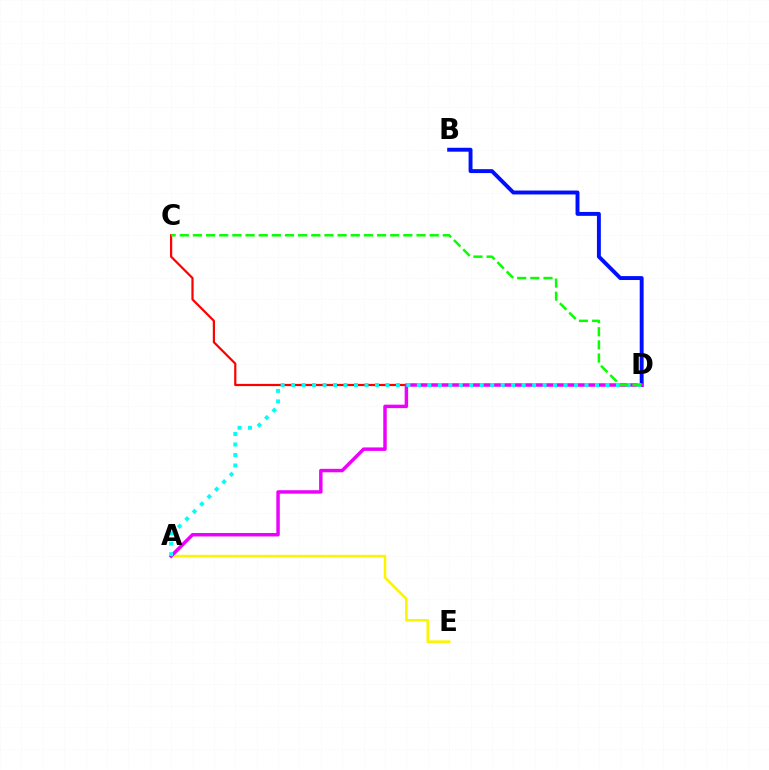{('C', 'D'): [{'color': '#ff0000', 'line_style': 'solid', 'thickness': 1.59}, {'color': '#08ff00', 'line_style': 'dashed', 'thickness': 1.79}], ('B', 'D'): [{'color': '#0010ff', 'line_style': 'solid', 'thickness': 2.82}], ('A', 'E'): [{'color': '#fcf500', 'line_style': 'solid', 'thickness': 1.86}], ('A', 'D'): [{'color': '#ee00ff', 'line_style': 'solid', 'thickness': 2.49}, {'color': '#00fff6', 'line_style': 'dotted', 'thickness': 2.85}]}